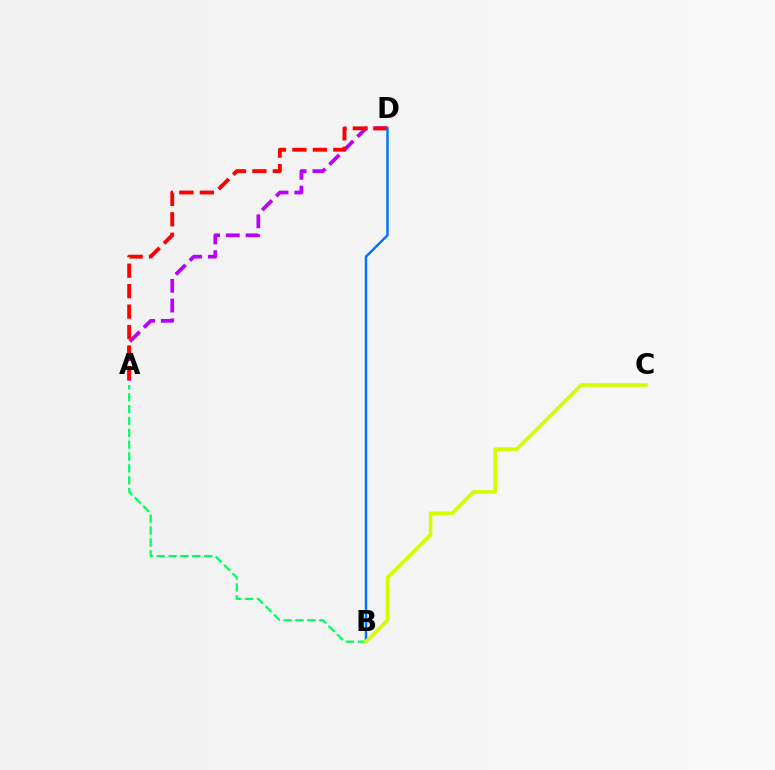{('A', 'D'): [{'color': '#b900ff', 'line_style': 'dashed', 'thickness': 2.68}, {'color': '#ff0000', 'line_style': 'dashed', 'thickness': 2.78}], ('A', 'B'): [{'color': '#00ff5c', 'line_style': 'dashed', 'thickness': 1.61}], ('B', 'D'): [{'color': '#0074ff', 'line_style': 'solid', 'thickness': 1.77}], ('B', 'C'): [{'color': '#d1ff00', 'line_style': 'solid', 'thickness': 2.64}]}